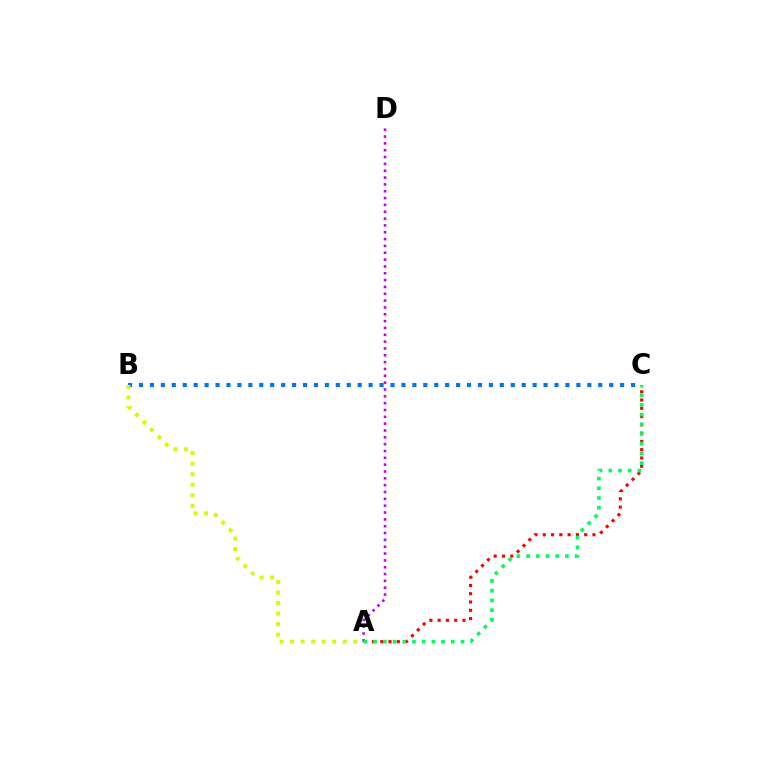{('B', 'C'): [{'color': '#0074ff', 'line_style': 'dotted', 'thickness': 2.97}], ('A', 'B'): [{'color': '#d1ff00', 'line_style': 'dotted', 'thickness': 2.86}], ('A', 'C'): [{'color': '#ff0000', 'line_style': 'dotted', 'thickness': 2.25}, {'color': '#00ff5c', 'line_style': 'dotted', 'thickness': 2.64}], ('A', 'D'): [{'color': '#b900ff', 'line_style': 'dotted', 'thickness': 1.86}]}